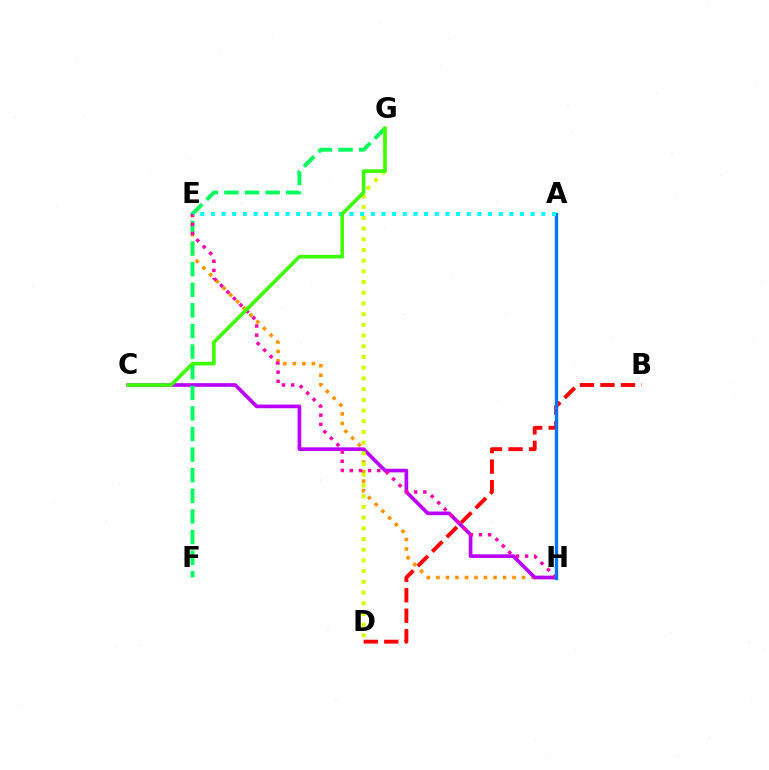{('A', 'H'): [{'color': '#2500ff', 'line_style': 'dashed', 'thickness': 1.84}, {'color': '#0074ff', 'line_style': 'solid', 'thickness': 2.41}], ('B', 'D'): [{'color': '#ff0000', 'line_style': 'dashed', 'thickness': 2.79}], ('E', 'H'): [{'color': '#ff9400', 'line_style': 'dotted', 'thickness': 2.58}, {'color': '#ff00ac', 'line_style': 'dotted', 'thickness': 2.49}], ('C', 'H'): [{'color': '#b900ff', 'line_style': 'solid', 'thickness': 2.64}], ('F', 'G'): [{'color': '#00ff5c', 'line_style': 'dashed', 'thickness': 2.8}], ('D', 'G'): [{'color': '#d1ff00', 'line_style': 'dotted', 'thickness': 2.91}], ('A', 'E'): [{'color': '#00fff6', 'line_style': 'dotted', 'thickness': 2.9}], ('C', 'G'): [{'color': '#3dff00', 'line_style': 'solid', 'thickness': 2.61}]}